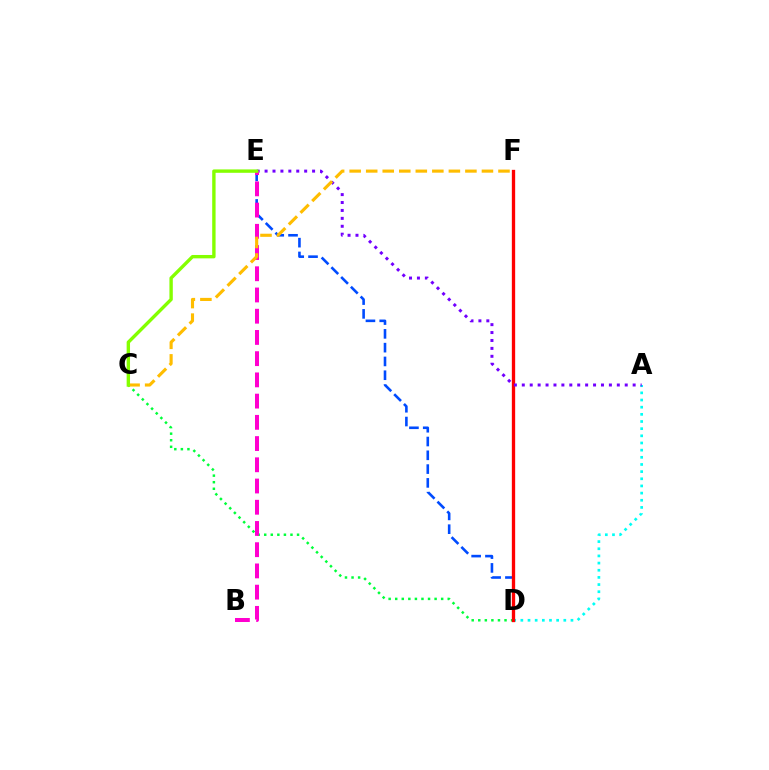{('A', 'D'): [{'color': '#00fff6', 'line_style': 'dotted', 'thickness': 1.95}], ('C', 'D'): [{'color': '#00ff39', 'line_style': 'dotted', 'thickness': 1.78}], ('D', 'E'): [{'color': '#004bff', 'line_style': 'dashed', 'thickness': 1.87}], ('D', 'F'): [{'color': '#ff0000', 'line_style': 'solid', 'thickness': 2.39}], ('A', 'E'): [{'color': '#7200ff', 'line_style': 'dotted', 'thickness': 2.15}], ('B', 'E'): [{'color': '#ff00cf', 'line_style': 'dashed', 'thickness': 2.88}], ('C', 'F'): [{'color': '#ffbd00', 'line_style': 'dashed', 'thickness': 2.25}], ('C', 'E'): [{'color': '#84ff00', 'line_style': 'solid', 'thickness': 2.43}]}